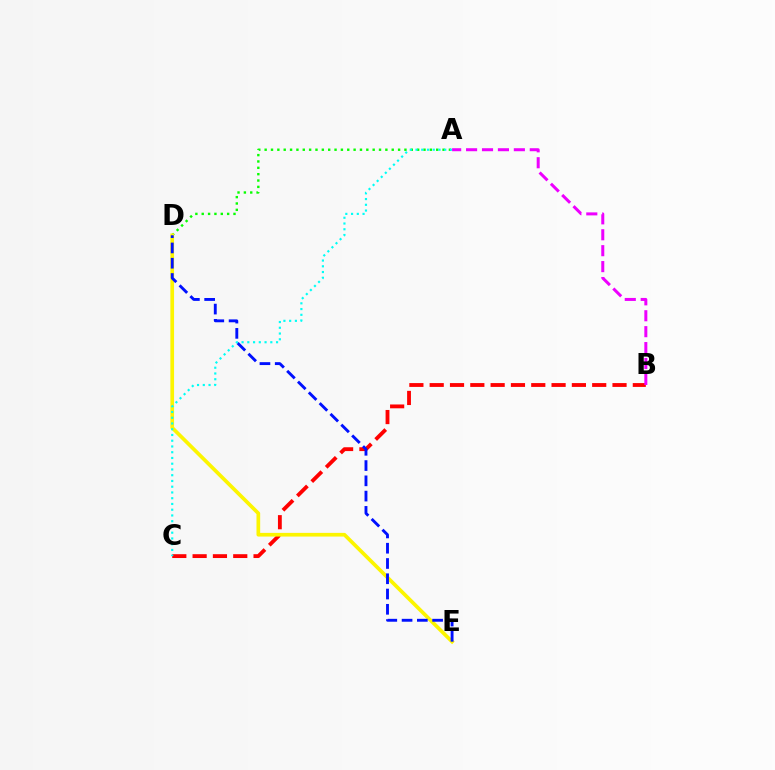{('B', 'C'): [{'color': '#ff0000', 'line_style': 'dashed', 'thickness': 2.76}], ('A', 'D'): [{'color': '#08ff00', 'line_style': 'dotted', 'thickness': 1.73}], ('D', 'E'): [{'color': '#fcf500', 'line_style': 'solid', 'thickness': 2.65}, {'color': '#0010ff', 'line_style': 'dashed', 'thickness': 2.07}], ('A', 'C'): [{'color': '#00fff6', 'line_style': 'dotted', 'thickness': 1.56}], ('A', 'B'): [{'color': '#ee00ff', 'line_style': 'dashed', 'thickness': 2.16}]}